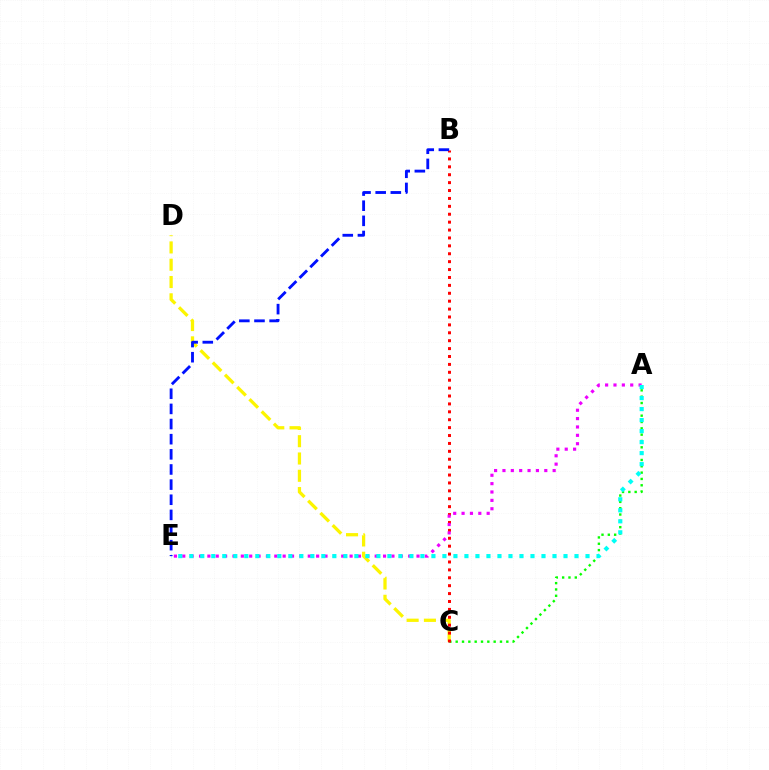{('A', 'C'): [{'color': '#08ff00', 'line_style': 'dotted', 'thickness': 1.72}], ('C', 'D'): [{'color': '#fcf500', 'line_style': 'dashed', 'thickness': 2.35}], ('B', 'C'): [{'color': '#ff0000', 'line_style': 'dotted', 'thickness': 2.15}], ('A', 'E'): [{'color': '#ee00ff', 'line_style': 'dotted', 'thickness': 2.27}, {'color': '#00fff6', 'line_style': 'dotted', 'thickness': 2.99}], ('B', 'E'): [{'color': '#0010ff', 'line_style': 'dashed', 'thickness': 2.06}]}